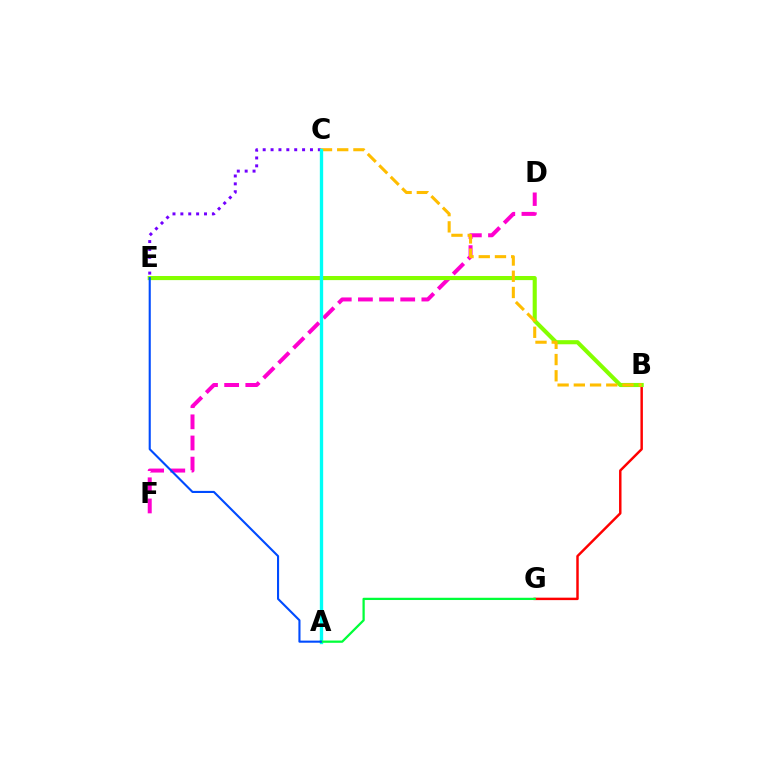{('D', 'F'): [{'color': '#ff00cf', 'line_style': 'dashed', 'thickness': 2.87}], ('B', 'G'): [{'color': '#ff0000', 'line_style': 'solid', 'thickness': 1.77}], ('B', 'E'): [{'color': '#84ff00', 'line_style': 'solid', 'thickness': 2.96}], ('C', 'E'): [{'color': '#7200ff', 'line_style': 'dotted', 'thickness': 2.14}], ('B', 'C'): [{'color': '#ffbd00', 'line_style': 'dashed', 'thickness': 2.2}], ('A', 'C'): [{'color': '#00fff6', 'line_style': 'solid', 'thickness': 2.4}], ('A', 'G'): [{'color': '#00ff39', 'line_style': 'solid', 'thickness': 1.63}], ('A', 'E'): [{'color': '#004bff', 'line_style': 'solid', 'thickness': 1.52}]}